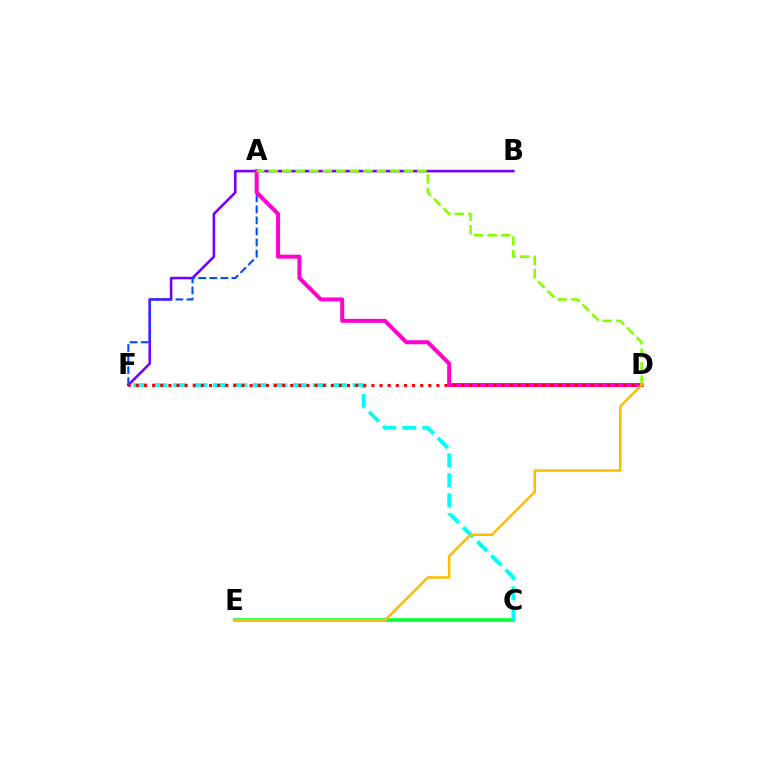{('B', 'F'): [{'color': '#7200ff', 'line_style': 'solid', 'thickness': 1.85}], ('C', 'E'): [{'color': '#00ff39', 'line_style': 'solid', 'thickness': 2.59}], ('C', 'F'): [{'color': '#00fff6', 'line_style': 'dashed', 'thickness': 2.71}], ('A', 'F'): [{'color': '#004bff', 'line_style': 'dashed', 'thickness': 1.5}], ('A', 'D'): [{'color': '#ff00cf', 'line_style': 'solid', 'thickness': 2.87}, {'color': '#84ff00', 'line_style': 'dashed', 'thickness': 1.84}], ('D', 'F'): [{'color': '#ff0000', 'line_style': 'dotted', 'thickness': 2.21}], ('D', 'E'): [{'color': '#ffbd00', 'line_style': 'solid', 'thickness': 1.82}]}